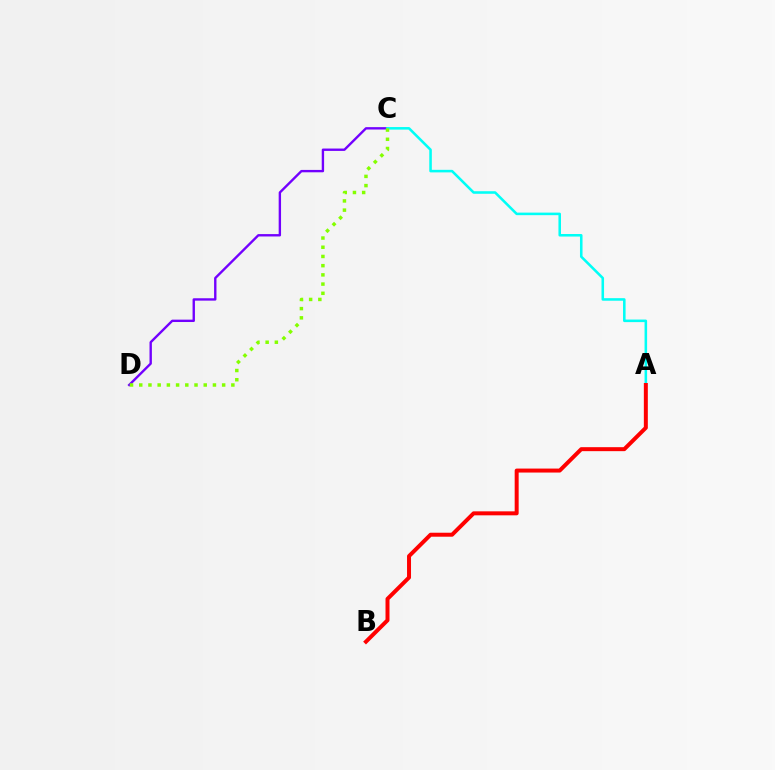{('C', 'D'): [{'color': '#7200ff', 'line_style': 'solid', 'thickness': 1.71}, {'color': '#84ff00', 'line_style': 'dotted', 'thickness': 2.5}], ('A', 'C'): [{'color': '#00fff6', 'line_style': 'solid', 'thickness': 1.84}], ('A', 'B'): [{'color': '#ff0000', 'line_style': 'solid', 'thickness': 2.87}]}